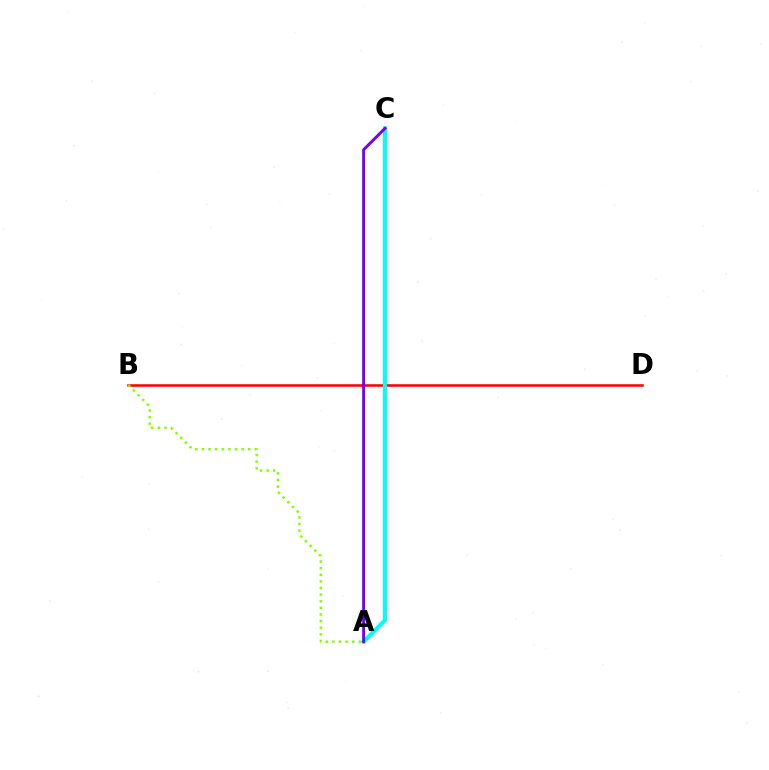{('B', 'D'): [{'color': '#ff0000', 'line_style': 'solid', 'thickness': 1.84}], ('A', 'C'): [{'color': '#00fff6', 'line_style': 'solid', 'thickness': 2.91}, {'color': '#7200ff', 'line_style': 'solid', 'thickness': 2.08}], ('A', 'B'): [{'color': '#84ff00', 'line_style': 'dotted', 'thickness': 1.8}]}